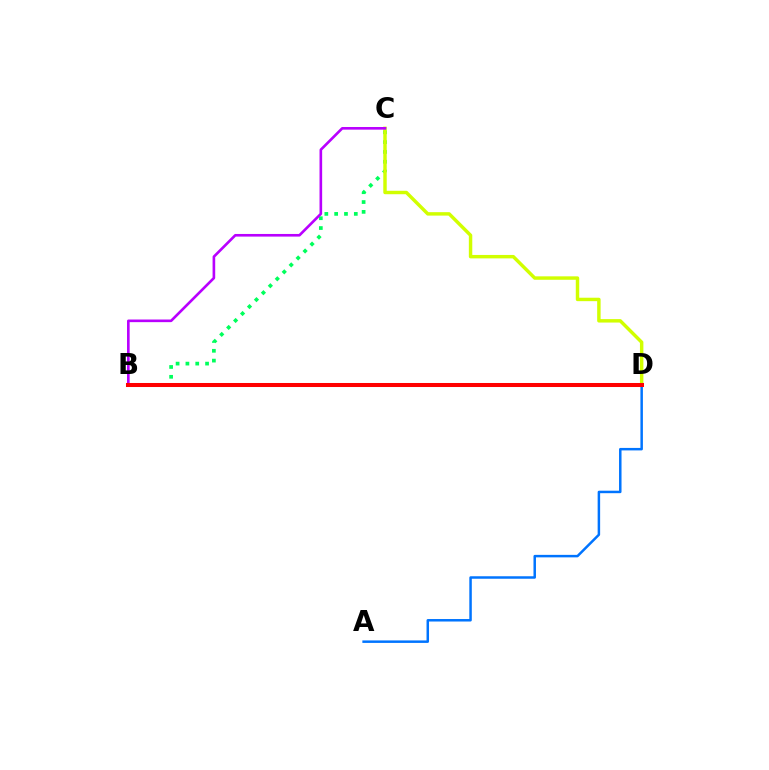{('A', 'D'): [{'color': '#0074ff', 'line_style': 'solid', 'thickness': 1.79}], ('B', 'C'): [{'color': '#00ff5c', 'line_style': 'dotted', 'thickness': 2.67}, {'color': '#b900ff', 'line_style': 'solid', 'thickness': 1.9}], ('C', 'D'): [{'color': '#d1ff00', 'line_style': 'solid', 'thickness': 2.48}], ('B', 'D'): [{'color': '#ff0000', 'line_style': 'solid', 'thickness': 2.9}]}